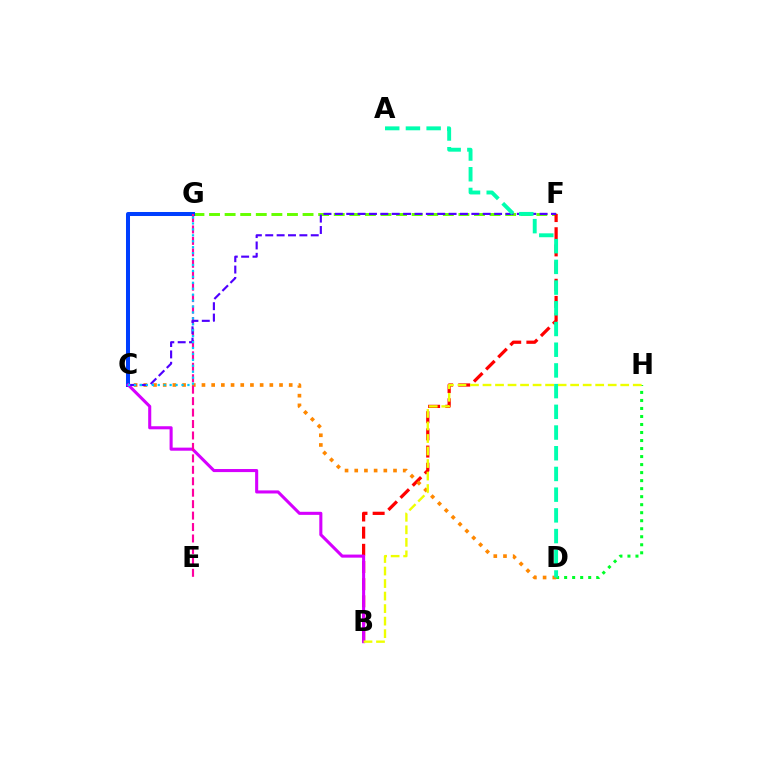{('D', 'H'): [{'color': '#00ff27', 'line_style': 'dotted', 'thickness': 2.18}], ('F', 'G'): [{'color': '#66ff00', 'line_style': 'dashed', 'thickness': 2.12}], ('C', 'G'): [{'color': '#003fff', 'line_style': 'solid', 'thickness': 2.89}, {'color': '#00c7ff', 'line_style': 'dotted', 'thickness': 1.61}], ('B', 'F'): [{'color': '#ff0000', 'line_style': 'dashed', 'thickness': 2.33}], ('B', 'C'): [{'color': '#d600ff', 'line_style': 'solid', 'thickness': 2.21}], ('C', 'D'): [{'color': '#ff8800', 'line_style': 'dotted', 'thickness': 2.63}], ('B', 'H'): [{'color': '#eeff00', 'line_style': 'dashed', 'thickness': 1.7}], ('E', 'G'): [{'color': '#ff00a0', 'line_style': 'dashed', 'thickness': 1.55}], ('C', 'F'): [{'color': '#4f00ff', 'line_style': 'dashed', 'thickness': 1.55}], ('A', 'D'): [{'color': '#00ffaf', 'line_style': 'dashed', 'thickness': 2.81}]}